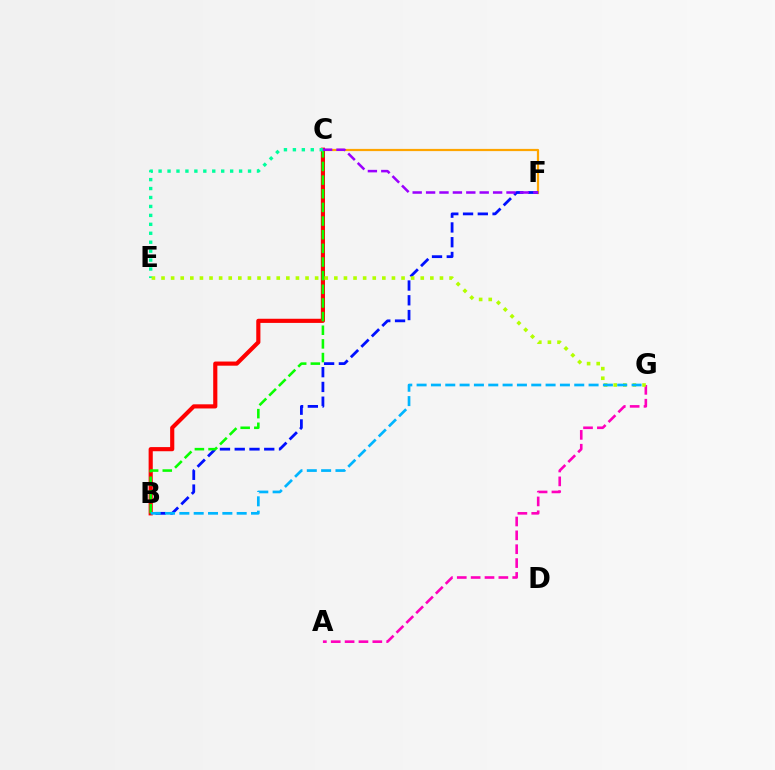{('A', 'G'): [{'color': '#ff00bd', 'line_style': 'dashed', 'thickness': 1.88}], ('C', 'F'): [{'color': '#ffa500', 'line_style': 'solid', 'thickness': 1.59}, {'color': '#9b00ff', 'line_style': 'dashed', 'thickness': 1.82}], ('B', 'F'): [{'color': '#0010ff', 'line_style': 'dashed', 'thickness': 2.01}], ('B', 'C'): [{'color': '#ff0000', 'line_style': 'solid', 'thickness': 2.98}, {'color': '#08ff00', 'line_style': 'dashed', 'thickness': 1.85}], ('C', 'E'): [{'color': '#00ff9d', 'line_style': 'dotted', 'thickness': 2.43}], ('E', 'G'): [{'color': '#b3ff00', 'line_style': 'dotted', 'thickness': 2.61}], ('B', 'G'): [{'color': '#00b5ff', 'line_style': 'dashed', 'thickness': 1.95}]}